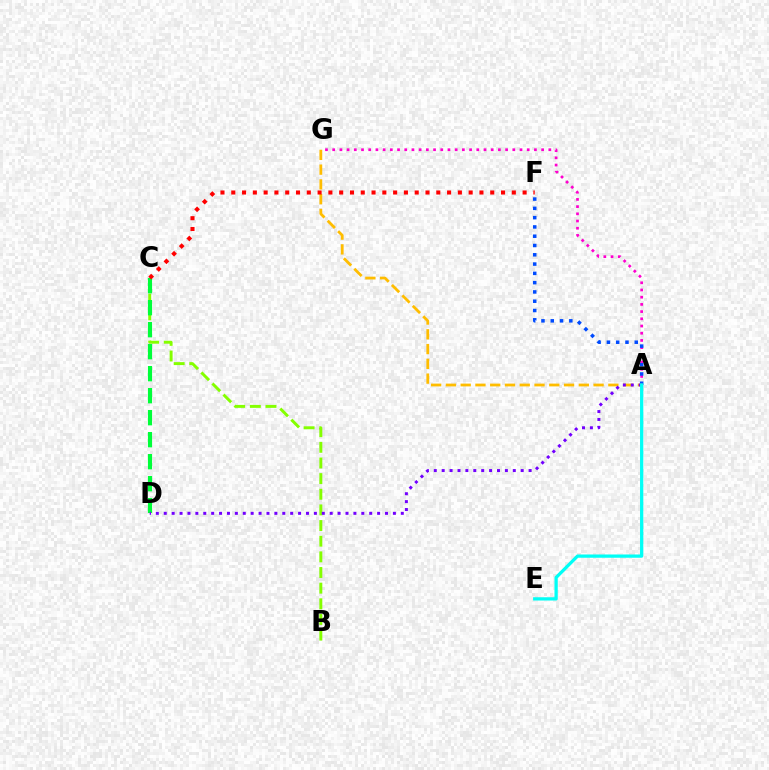{('B', 'C'): [{'color': '#84ff00', 'line_style': 'dashed', 'thickness': 2.13}], ('A', 'G'): [{'color': '#ff00cf', 'line_style': 'dotted', 'thickness': 1.96}, {'color': '#ffbd00', 'line_style': 'dashed', 'thickness': 2.01}], ('C', 'D'): [{'color': '#00ff39', 'line_style': 'dashed', 'thickness': 2.99}], ('A', 'F'): [{'color': '#004bff', 'line_style': 'dotted', 'thickness': 2.52}], ('A', 'D'): [{'color': '#7200ff', 'line_style': 'dotted', 'thickness': 2.15}], ('A', 'E'): [{'color': '#00fff6', 'line_style': 'solid', 'thickness': 2.35}], ('C', 'F'): [{'color': '#ff0000', 'line_style': 'dotted', 'thickness': 2.93}]}